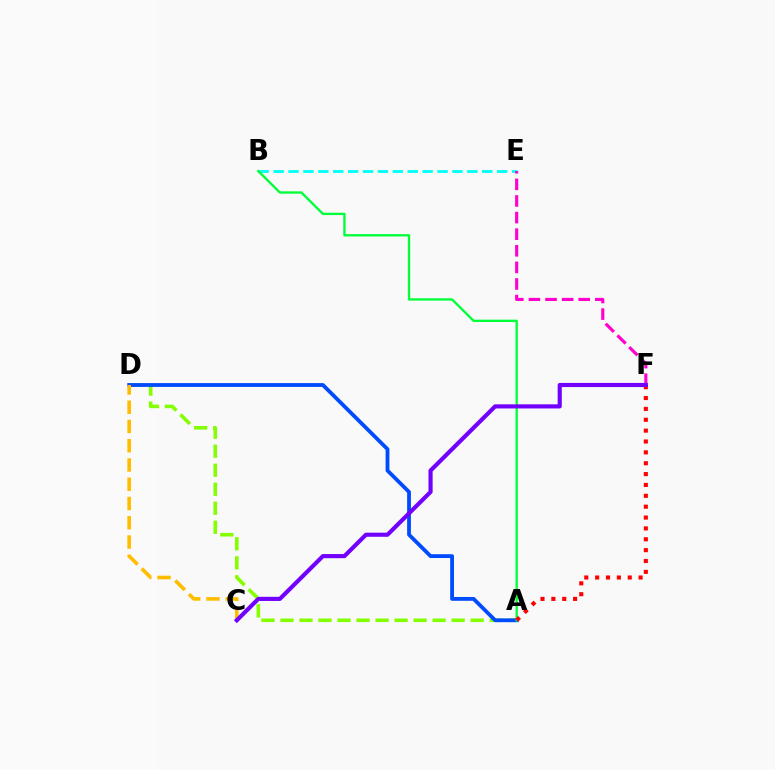{('B', 'E'): [{'color': '#00fff6', 'line_style': 'dashed', 'thickness': 2.02}], ('A', 'D'): [{'color': '#84ff00', 'line_style': 'dashed', 'thickness': 2.58}, {'color': '#004bff', 'line_style': 'solid', 'thickness': 2.74}], ('A', 'B'): [{'color': '#00ff39', 'line_style': 'solid', 'thickness': 1.68}], ('E', 'F'): [{'color': '#ff00cf', 'line_style': 'dashed', 'thickness': 2.26}], ('C', 'D'): [{'color': '#ffbd00', 'line_style': 'dashed', 'thickness': 2.62}], ('A', 'F'): [{'color': '#ff0000', 'line_style': 'dotted', 'thickness': 2.95}], ('C', 'F'): [{'color': '#7200ff', 'line_style': 'solid', 'thickness': 2.98}]}